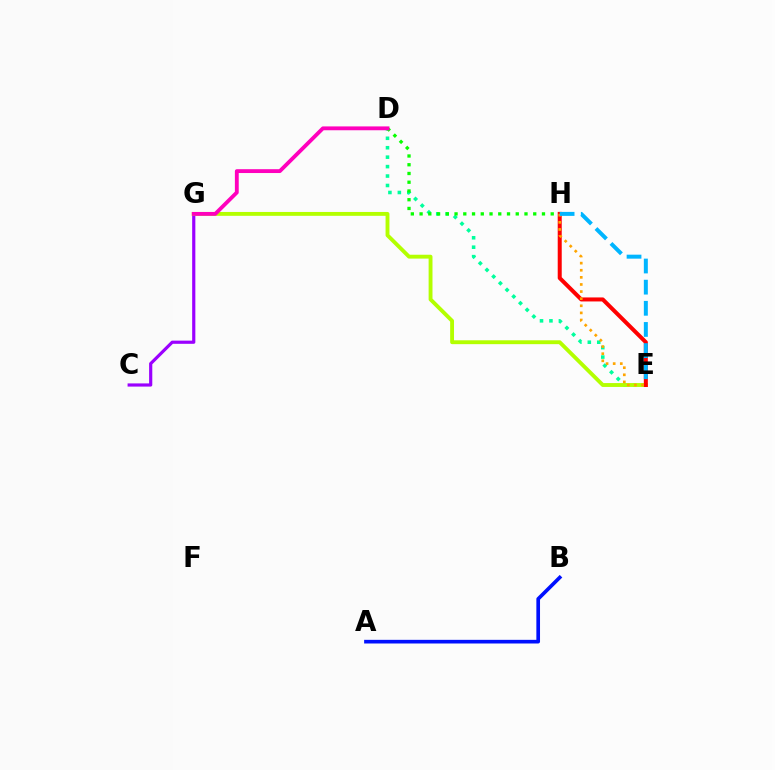{('D', 'E'): [{'color': '#00ff9d', 'line_style': 'dotted', 'thickness': 2.56}], ('D', 'H'): [{'color': '#08ff00', 'line_style': 'dotted', 'thickness': 2.38}], ('C', 'G'): [{'color': '#9b00ff', 'line_style': 'solid', 'thickness': 2.29}], ('E', 'G'): [{'color': '#b3ff00', 'line_style': 'solid', 'thickness': 2.78}], ('E', 'H'): [{'color': '#ff0000', 'line_style': 'solid', 'thickness': 2.89}, {'color': '#ffa500', 'line_style': 'dotted', 'thickness': 1.93}, {'color': '#00b5ff', 'line_style': 'dashed', 'thickness': 2.87}], ('D', 'G'): [{'color': '#ff00bd', 'line_style': 'solid', 'thickness': 2.76}], ('A', 'B'): [{'color': '#0010ff', 'line_style': 'solid', 'thickness': 2.63}]}